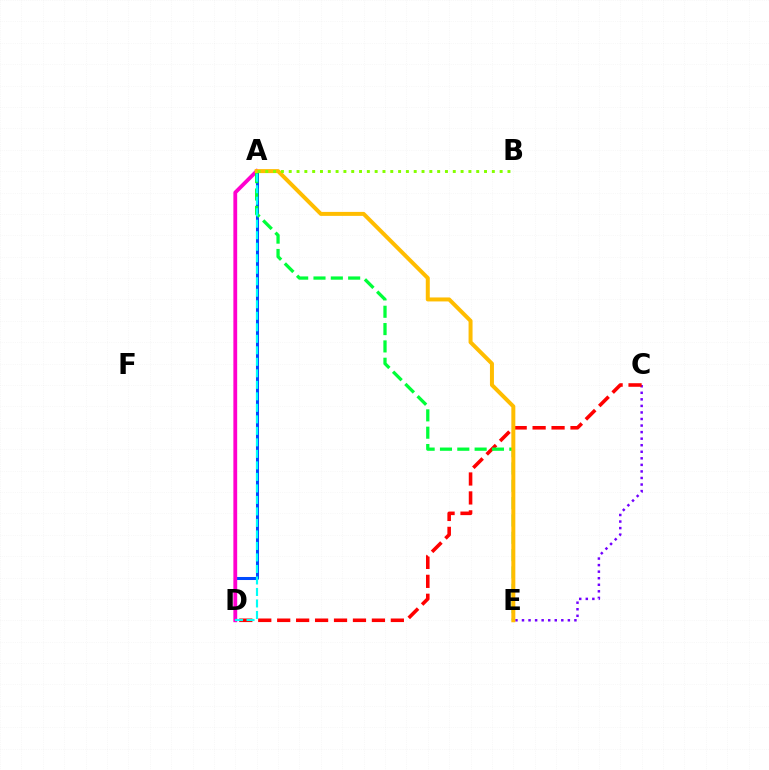{('A', 'D'): [{'color': '#004bff', 'line_style': 'solid', 'thickness': 2.19}, {'color': '#ff00cf', 'line_style': 'solid', 'thickness': 2.74}, {'color': '#00fff6', 'line_style': 'dashed', 'thickness': 1.56}], ('C', 'E'): [{'color': '#7200ff', 'line_style': 'dotted', 'thickness': 1.78}], ('C', 'D'): [{'color': '#ff0000', 'line_style': 'dashed', 'thickness': 2.57}], ('A', 'E'): [{'color': '#00ff39', 'line_style': 'dashed', 'thickness': 2.35}, {'color': '#ffbd00', 'line_style': 'solid', 'thickness': 2.87}], ('A', 'B'): [{'color': '#84ff00', 'line_style': 'dotted', 'thickness': 2.12}]}